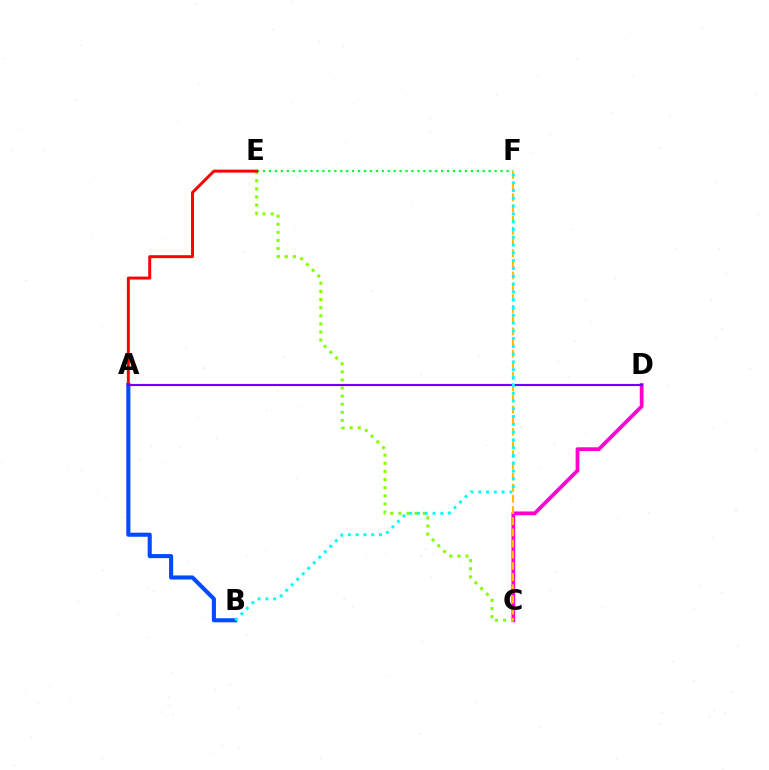{('E', 'F'): [{'color': '#00ff39', 'line_style': 'dotted', 'thickness': 1.61}], ('C', 'D'): [{'color': '#ff00cf', 'line_style': 'solid', 'thickness': 2.71}], ('C', 'E'): [{'color': '#84ff00', 'line_style': 'dotted', 'thickness': 2.2}], ('A', 'E'): [{'color': '#ff0000', 'line_style': 'solid', 'thickness': 2.12}], ('A', 'B'): [{'color': '#004bff', 'line_style': 'solid', 'thickness': 2.94}], ('A', 'D'): [{'color': '#7200ff', 'line_style': 'solid', 'thickness': 1.54}], ('C', 'F'): [{'color': '#ffbd00', 'line_style': 'dashed', 'thickness': 1.52}], ('B', 'F'): [{'color': '#00fff6', 'line_style': 'dotted', 'thickness': 2.12}]}